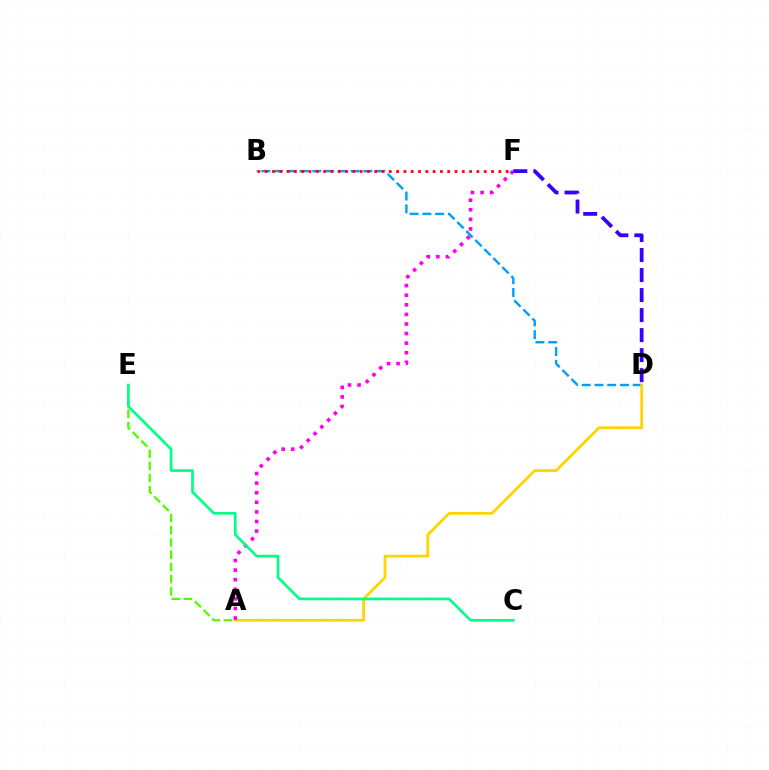{('B', 'D'): [{'color': '#009eff', 'line_style': 'dashed', 'thickness': 1.73}], ('B', 'F'): [{'color': '#ff0000', 'line_style': 'dotted', 'thickness': 1.98}], ('A', 'D'): [{'color': '#ffd500', 'line_style': 'solid', 'thickness': 2.0}], ('A', 'E'): [{'color': '#4fff00', 'line_style': 'dashed', 'thickness': 1.66}], ('A', 'F'): [{'color': '#ff00ed', 'line_style': 'dotted', 'thickness': 2.6}], ('C', 'E'): [{'color': '#00ff86', 'line_style': 'solid', 'thickness': 1.91}], ('D', 'F'): [{'color': '#3700ff', 'line_style': 'dashed', 'thickness': 2.72}]}